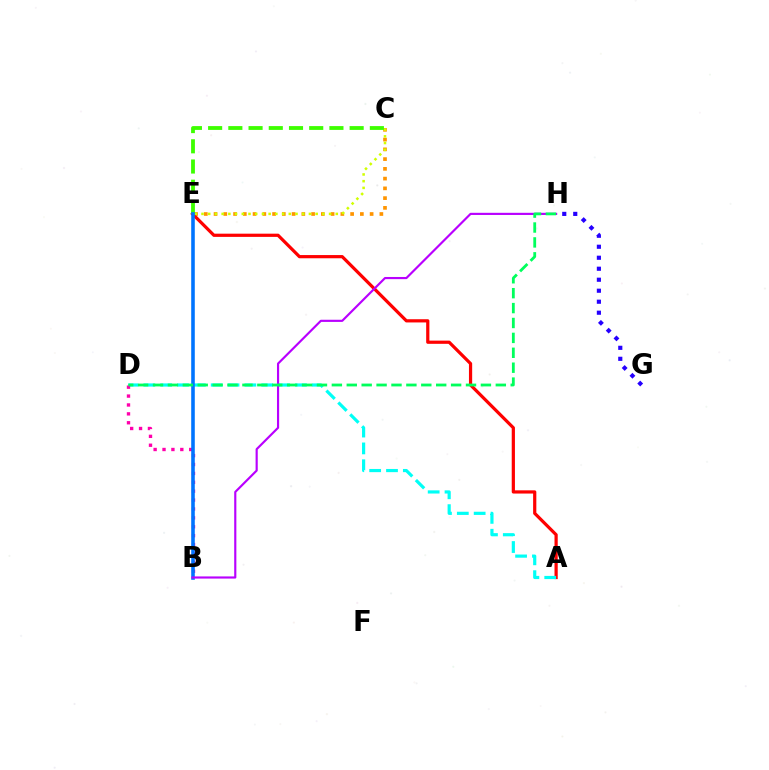{('C', 'E'): [{'color': '#ff9400', 'line_style': 'dotted', 'thickness': 2.65}, {'color': '#d1ff00', 'line_style': 'dotted', 'thickness': 1.82}, {'color': '#3dff00', 'line_style': 'dashed', 'thickness': 2.75}], ('A', 'E'): [{'color': '#ff0000', 'line_style': 'solid', 'thickness': 2.31}], ('G', 'H'): [{'color': '#2500ff', 'line_style': 'dotted', 'thickness': 2.99}], ('A', 'D'): [{'color': '#00fff6', 'line_style': 'dashed', 'thickness': 2.29}], ('B', 'D'): [{'color': '#ff00ac', 'line_style': 'dotted', 'thickness': 2.42}], ('B', 'E'): [{'color': '#0074ff', 'line_style': 'solid', 'thickness': 2.58}], ('B', 'H'): [{'color': '#b900ff', 'line_style': 'solid', 'thickness': 1.55}], ('D', 'H'): [{'color': '#00ff5c', 'line_style': 'dashed', 'thickness': 2.02}]}